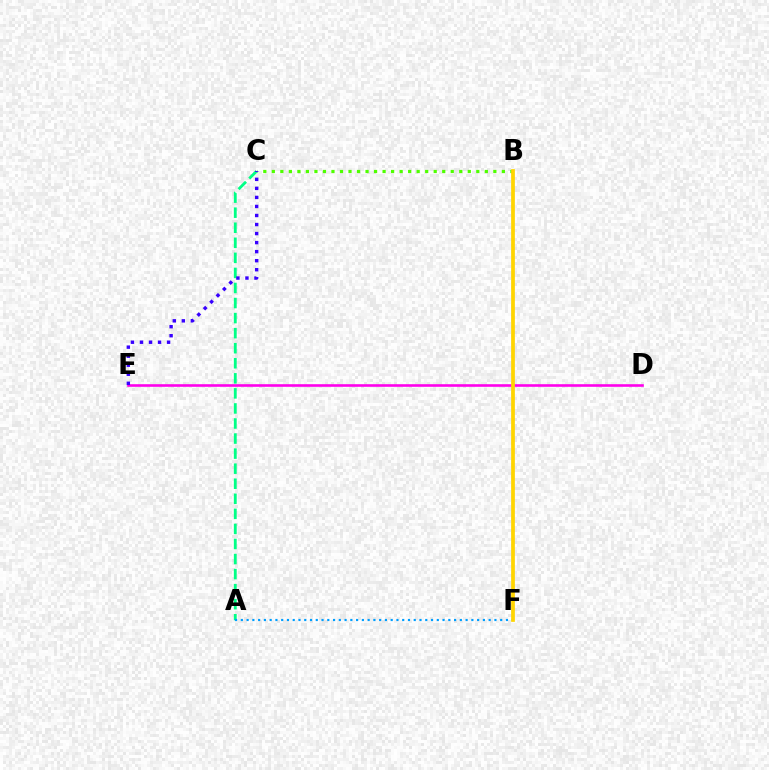{('B', 'C'): [{'color': '#4fff00', 'line_style': 'dotted', 'thickness': 2.31}], ('D', 'E'): [{'color': '#ff00ed', 'line_style': 'solid', 'thickness': 1.88}], ('A', 'C'): [{'color': '#00ff86', 'line_style': 'dashed', 'thickness': 2.05}], ('A', 'F'): [{'color': '#009eff', 'line_style': 'dotted', 'thickness': 1.57}], ('B', 'F'): [{'color': '#ff0000', 'line_style': 'dashed', 'thickness': 1.51}, {'color': '#ffd500', 'line_style': 'solid', 'thickness': 2.68}], ('C', 'E'): [{'color': '#3700ff', 'line_style': 'dotted', 'thickness': 2.46}]}